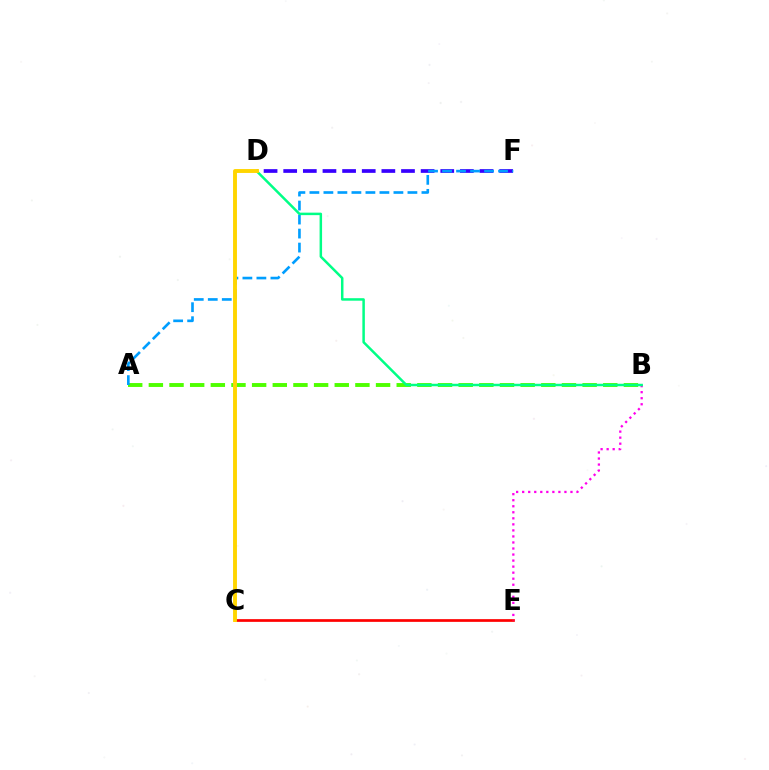{('D', 'F'): [{'color': '#3700ff', 'line_style': 'dashed', 'thickness': 2.67}], ('C', 'E'): [{'color': '#ff0000', 'line_style': 'solid', 'thickness': 1.95}], ('A', 'B'): [{'color': '#4fff00', 'line_style': 'dashed', 'thickness': 2.81}], ('A', 'F'): [{'color': '#009eff', 'line_style': 'dashed', 'thickness': 1.9}], ('B', 'E'): [{'color': '#ff00ed', 'line_style': 'dotted', 'thickness': 1.64}], ('B', 'D'): [{'color': '#00ff86', 'line_style': 'solid', 'thickness': 1.8}], ('C', 'D'): [{'color': '#ffd500', 'line_style': 'solid', 'thickness': 2.81}]}